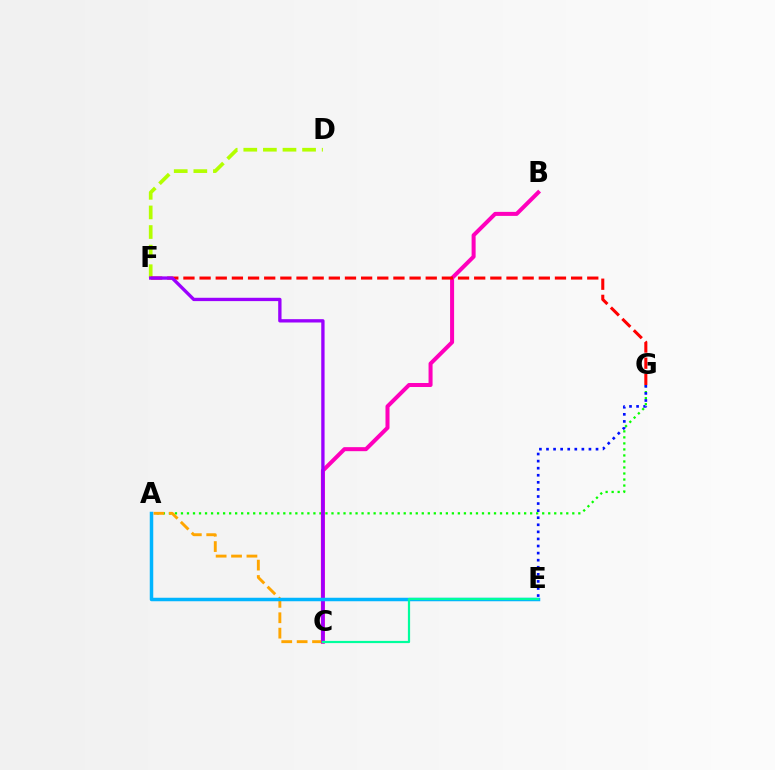{('A', 'G'): [{'color': '#08ff00', 'line_style': 'dotted', 'thickness': 1.64}], ('D', 'F'): [{'color': '#b3ff00', 'line_style': 'dashed', 'thickness': 2.66}], ('B', 'C'): [{'color': '#ff00bd', 'line_style': 'solid', 'thickness': 2.89}], ('E', 'G'): [{'color': '#0010ff', 'line_style': 'dotted', 'thickness': 1.92}], ('F', 'G'): [{'color': '#ff0000', 'line_style': 'dashed', 'thickness': 2.19}], ('A', 'C'): [{'color': '#ffa500', 'line_style': 'dashed', 'thickness': 2.09}], ('C', 'F'): [{'color': '#9b00ff', 'line_style': 'solid', 'thickness': 2.4}], ('A', 'E'): [{'color': '#00b5ff', 'line_style': 'solid', 'thickness': 2.51}], ('C', 'E'): [{'color': '#00ff9d', 'line_style': 'solid', 'thickness': 1.59}]}